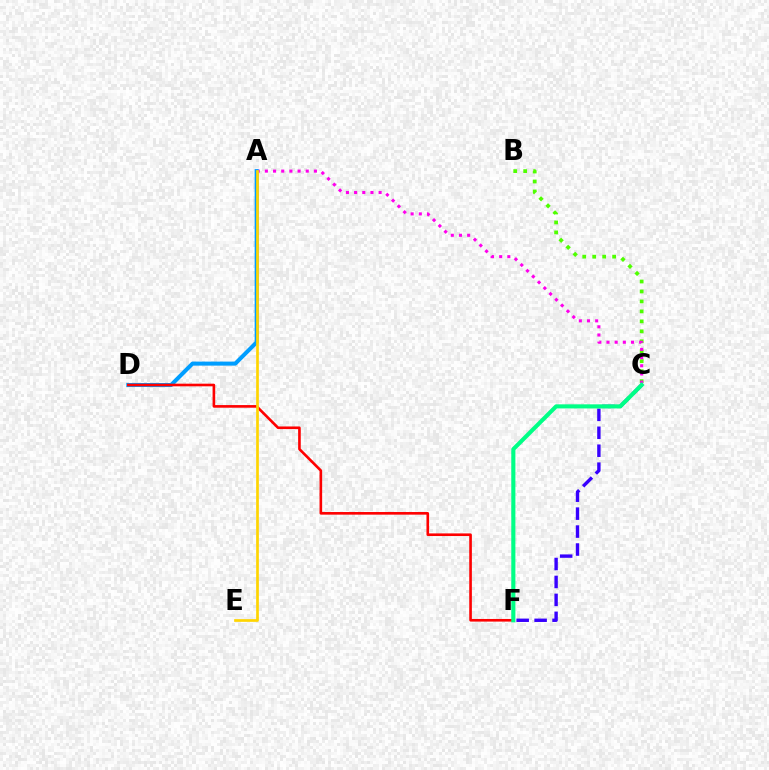{('B', 'C'): [{'color': '#4fff00', 'line_style': 'dotted', 'thickness': 2.71}], ('A', 'C'): [{'color': '#ff00ed', 'line_style': 'dotted', 'thickness': 2.22}], ('A', 'D'): [{'color': '#009eff', 'line_style': 'solid', 'thickness': 2.91}], ('C', 'F'): [{'color': '#3700ff', 'line_style': 'dashed', 'thickness': 2.44}, {'color': '#00ff86', 'line_style': 'solid', 'thickness': 2.96}], ('D', 'F'): [{'color': '#ff0000', 'line_style': 'solid', 'thickness': 1.89}], ('A', 'E'): [{'color': '#ffd500', 'line_style': 'solid', 'thickness': 1.94}]}